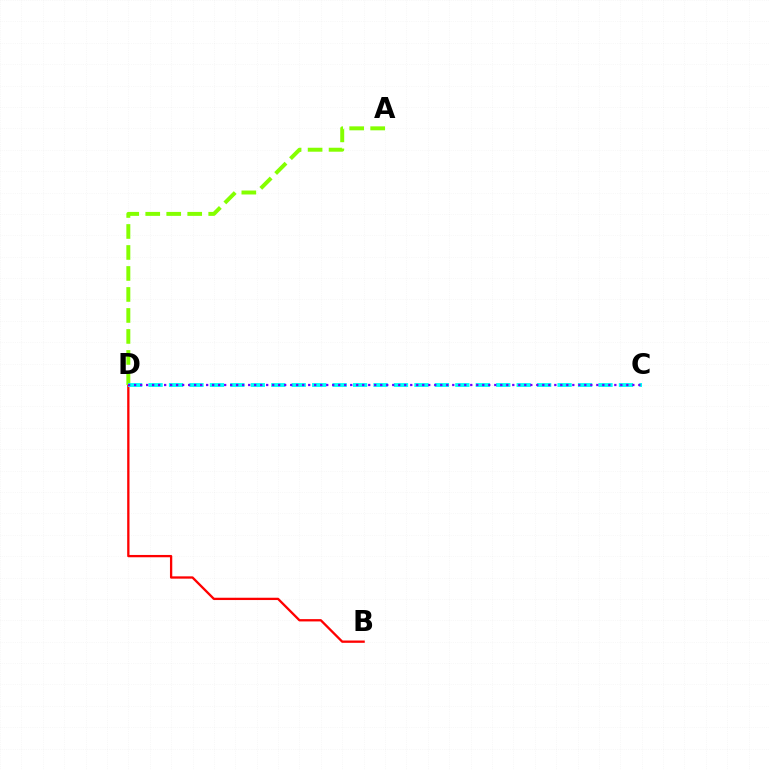{('B', 'D'): [{'color': '#ff0000', 'line_style': 'solid', 'thickness': 1.66}], ('A', 'D'): [{'color': '#84ff00', 'line_style': 'dashed', 'thickness': 2.85}], ('C', 'D'): [{'color': '#00fff6', 'line_style': 'dashed', 'thickness': 2.78}, {'color': '#7200ff', 'line_style': 'dotted', 'thickness': 1.63}]}